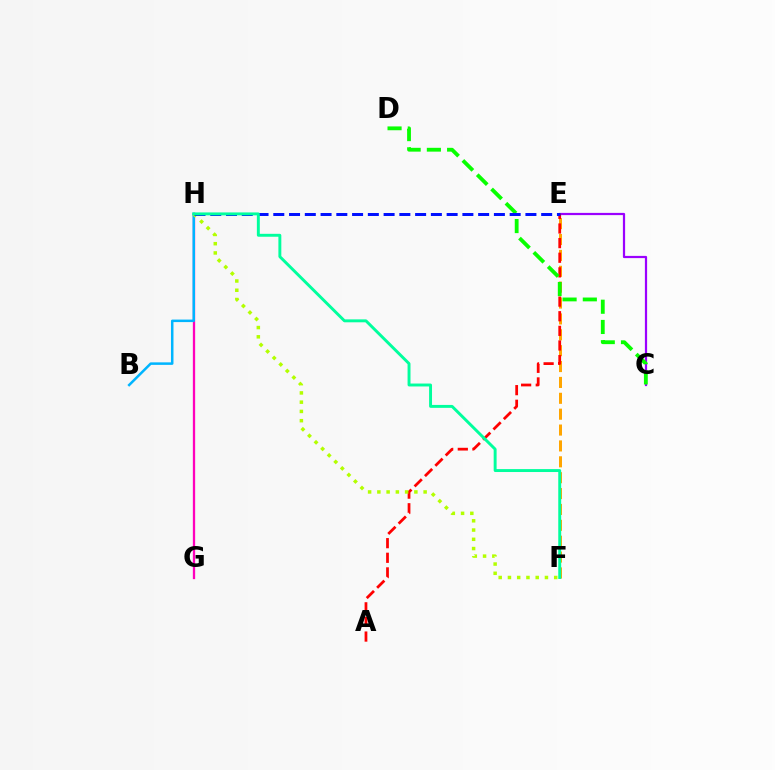{('C', 'E'): [{'color': '#9b00ff', 'line_style': 'solid', 'thickness': 1.6}], ('E', 'F'): [{'color': '#ffa500', 'line_style': 'dashed', 'thickness': 2.16}], ('G', 'H'): [{'color': '#ff00bd', 'line_style': 'solid', 'thickness': 1.65}], ('A', 'E'): [{'color': '#ff0000', 'line_style': 'dashed', 'thickness': 1.99}], ('C', 'D'): [{'color': '#08ff00', 'line_style': 'dashed', 'thickness': 2.75}], ('B', 'H'): [{'color': '#00b5ff', 'line_style': 'solid', 'thickness': 1.81}], ('F', 'H'): [{'color': '#b3ff00', 'line_style': 'dotted', 'thickness': 2.51}, {'color': '#00ff9d', 'line_style': 'solid', 'thickness': 2.11}], ('E', 'H'): [{'color': '#0010ff', 'line_style': 'dashed', 'thickness': 2.14}]}